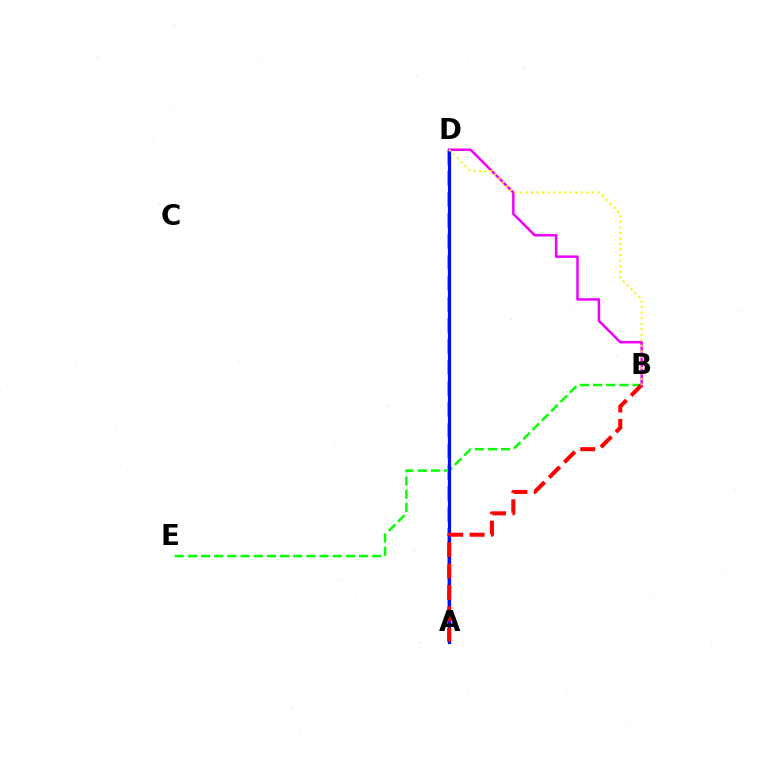{('B', 'E'): [{'color': '#08ff00', 'line_style': 'dashed', 'thickness': 1.79}], ('A', 'D'): [{'color': '#00fff6', 'line_style': 'dashed', 'thickness': 2.85}, {'color': '#0010ff', 'line_style': 'solid', 'thickness': 2.31}], ('A', 'B'): [{'color': '#ff0000', 'line_style': 'dashed', 'thickness': 2.91}], ('B', 'D'): [{'color': '#ee00ff', 'line_style': 'solid', 'thickness': 1.8}, {'color': '#fcf500', 'line_style': 'dotted', 'thickness': 1.5}]}